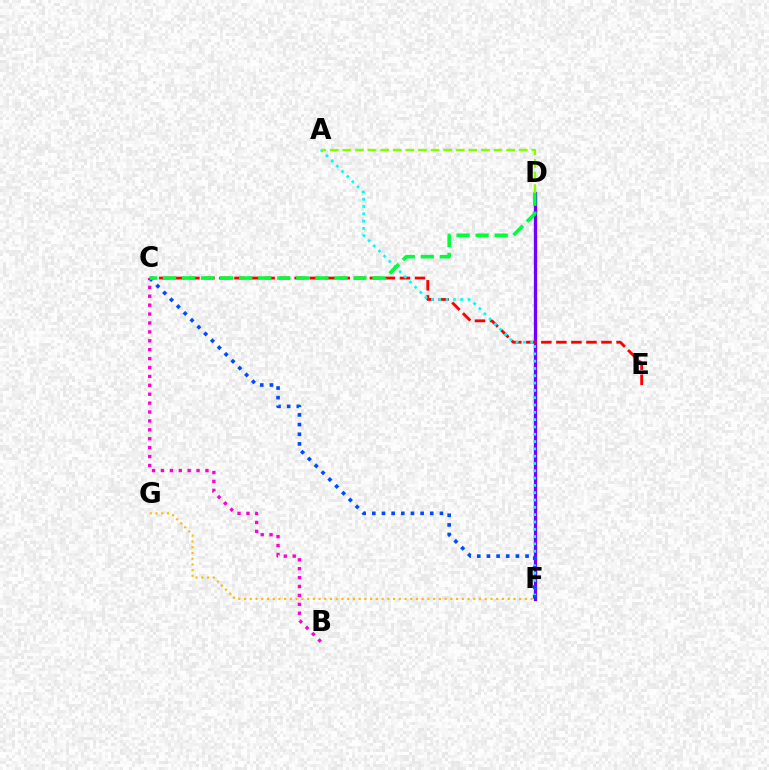{('D', 'F'): [{'color': '#7200ff', 'line_style': 'solid', 'thickness': 2.39}], ('B', 'C'): [{'color': '#ff00cf', 'line_style': 'dotted', 'thickness': 2.42}], ('C', 'E'): [{'color': '#ff0000', 'line_style': 'dashed', 'thickness': 2.04}], ('A', 'F'): [{'color': '#00fff6', 'line_style': 'dotted', 'thickness': 1.99}], ('C', 'F'): [{'color': '#004bff', 'line_style': 'dotted', 'thickness': 2.62}], ('C', 'D'): [{'color': '#00ff39', 'line_style': 'dashed', 'thickness': 2.59}], ('F', 'G'): [{'color': '#ffbd00', 'line_style': 'dotted', 'thickness': 1.56}], ('A', 'D'): [{'color': '#84ff00', 'line_style': 'dashed', 'thickness': 1.71}]}